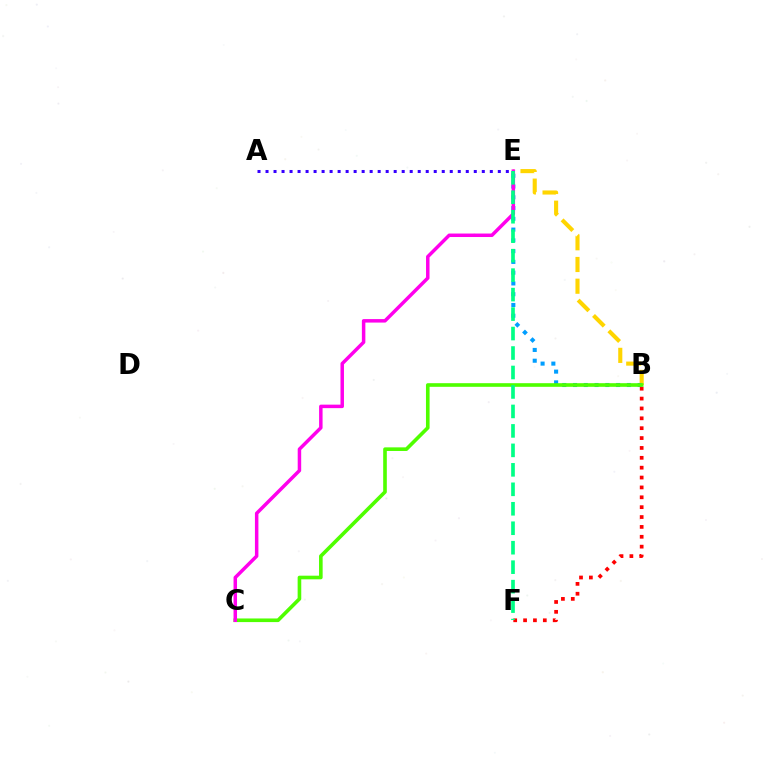{('B', 'E'): [{'color': '#ffd500', 'line_style': 'dashed', 'thickness': 2.95}, {'color': '#009eff', 'line_style': 'dotted', 'thickness': 2.93}], ('A', 'E'): [{'color': '#3700ff', 'line_style': 'dotted', 'thickness': 2.18}], ('B', 'F'): [{'color': '#ff0000', 'line_style': 'dotted', 'thickness': 2.68}], ('B', 'C'): [{'color': '#4fff00', 'line_style': 'solid', 'thickness': 2.61}], ('C', 'E'): [{'color': '#ff00ed', 'line_style': 'solid', 'thickness': 2.51}], ('E', 'F'): [{'color': '#00ff86', 'line_style': 'dashed', 'thickness': 2.64}]}